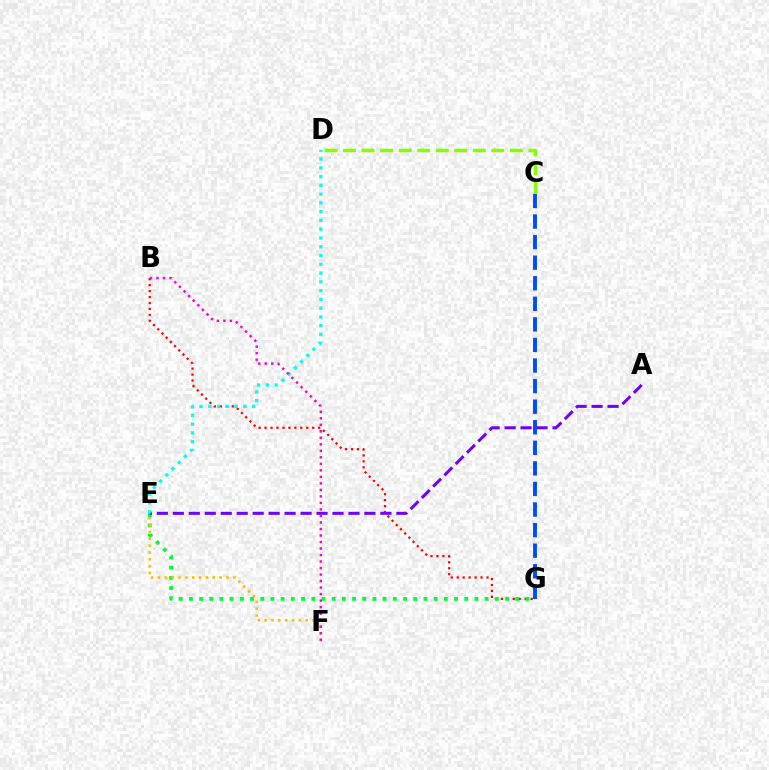{('C', 'G'): [{'color': '#004bff', 'line_style': 'dashed', 'thickness': 2.79}], ('B', 'G'): [{'color': '#ff0000', 'line_style': 'dotted', 'thickness': 1.62}], ('E', 'G'): [{'color': '#00ff39', 'line_style': 'dotted', 'thickness': 2.77}], ('C', 'D'): [{'color': '#84ff00', 'line_style': 'dashed', 'thickness': 2.52}], ('A', 'E'): [{'color': '#7200ff', 'line_style': 'dashed', 'thickness': 2.17}], ('E', 'F'): [{'color': '#ffbd00', 'line_style': 'dotted', 'thickness': 1.86}], ('D', 'E'): [{'color': '#00fff6', 'line_style': 'dotted', 'thickness': 2.38}], ('B', 'F'): [{'color': '#ff00cf', 'line_style': 'dotted', 'thickness': 1.77}]}